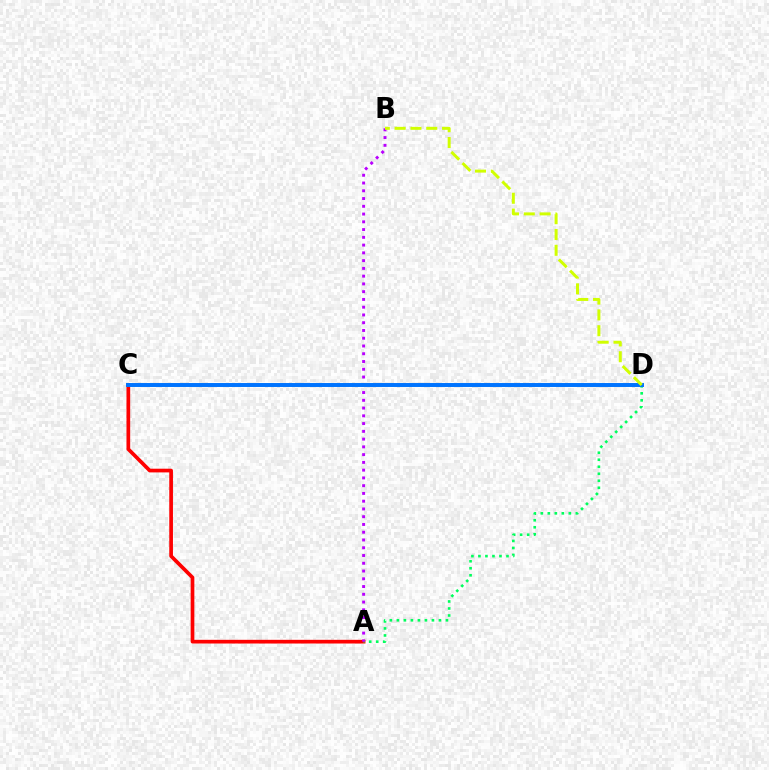{('A', 'C'): [{'color': '#ff0000', 'line_style': 'solid', 'thickness': 2.66}], ('A', 'D'): [{'color': '#00ff5c', 'line_style': 'dotted', 'thickness': 1.9}], ('A', 'B'): [{'color': '#b900ff', 'line_style': 'dotted', 'thickness': 2.11}], ('C', 'D'): [{'color': '#0074ff', 'line_style': 'solid', 'thickness': 2.85}], ('B', 'D'): [{'color': '#d1ff00', 'line_style': 'dashed', 'thickness': 2.15}]}